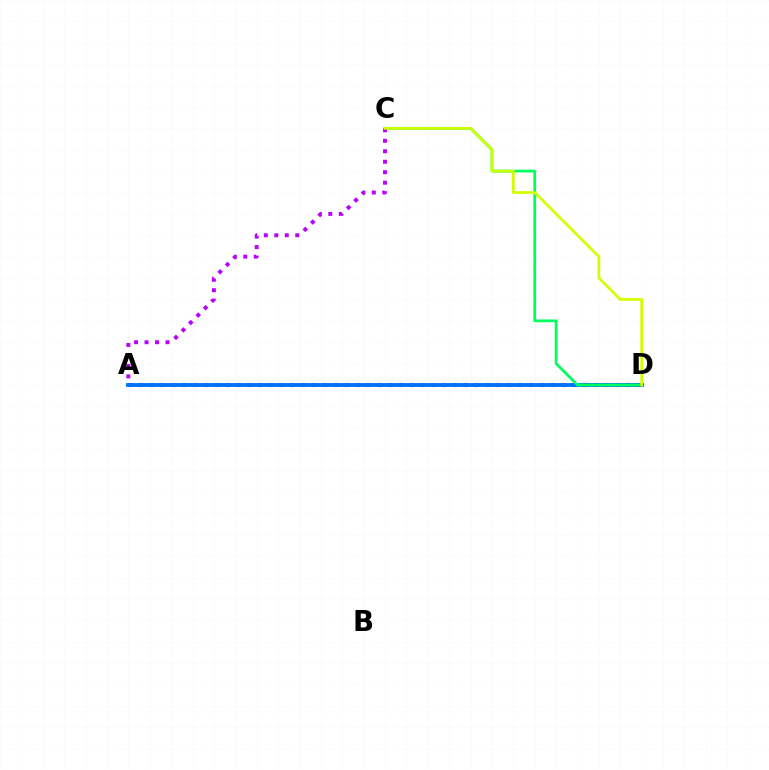{('A', 'D'): [{'color': '#ff0000', 'line_style': 'dotted', 'thickness': 2.94}, {'color': '#0074ff', 'line_style': 'solid', 'thickness': 2.78}], ('C', 'D'): [{'color': '#00ff5c', 'line_style': 'solid', 'thickness': 1.98}, {'color': '#d1ff00', 'line_style': 'solid', 'thickness': 1.95}], ('A', 'C'): [{'color': '#b900ff', 'line_style': 'dotted', 'thickness': 2.85}]}